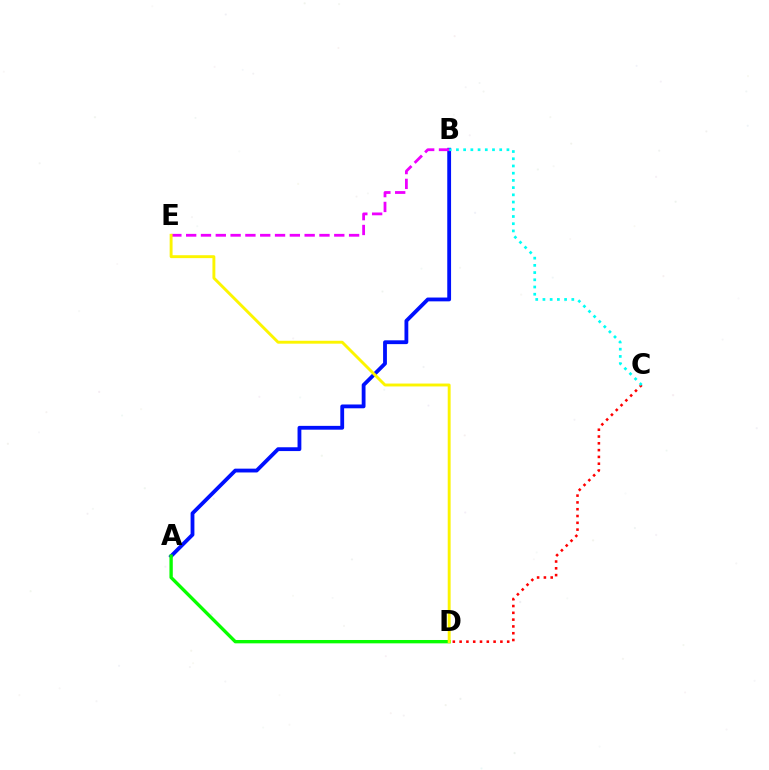{('A', 'B'): [{'color': '#0010ff', 'line_style': 'solid', 'thickness': 2.74}], ('C', 'D'): [{'color': '#ff0000', 'line_style': 'dotted', 'thickness': 1.85}], ('B', 'E'): [{'color': '#ee00ff', 'line_style': 'dashed', 'thickness': 2.01}], ('A', 'D'): [{'color': '#08ff00', 'line_style': 'solid', 'thickness': 2.41}], ('D', 'E'): [{'color': '#fcf500', 'line_style': 'solid', 'thickness': 2.09}], ('B', 'C'): [{'color': '#00fff6', 'line_style': 'dotted', 'thickness': 1.96}]}